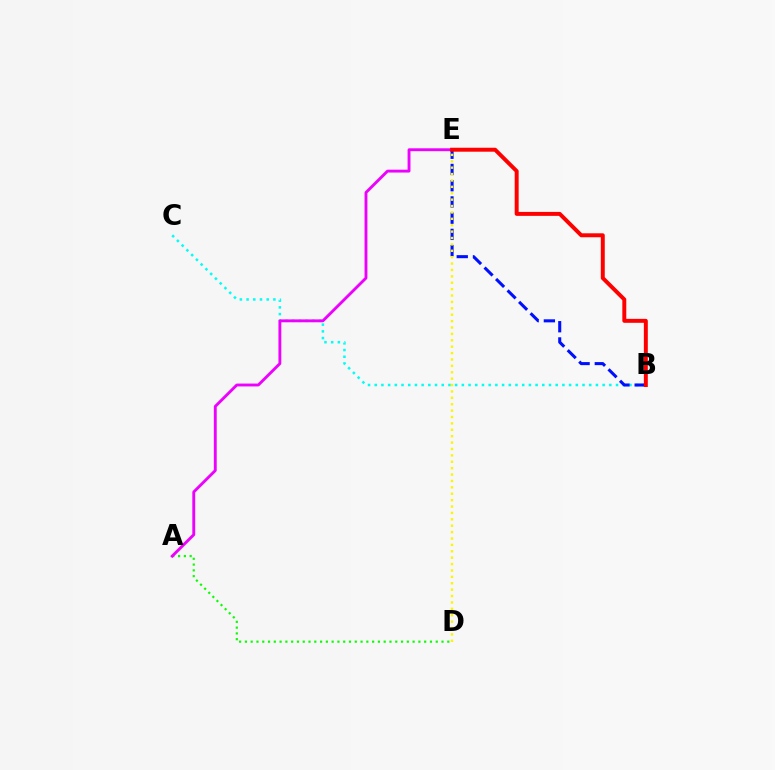{('B', 'C'): [{'color': '#00fff6', 'line_style': 'dotted', 'thickness': 1.82}], ('A', 'D'): [{'color': '#08ff00', 'line_style': 'dotted', 'thickness': 1.57}], ('B', 'E'): [{'color': '#0010ff', 'line_style': 'dashed', 'thickness': 2.2}, {'color': '#ff0000', 'line_style': 'solid', 'thickness': 2.85}], ('A', 'E'): [{'color': '#ee00ff', 'line_style': 'solid', 'thickness': 2.07}], ('D', 'E'): [{'color': '#fcf500', 'line_style': 'dotted', 'thickness': 1.74}]}